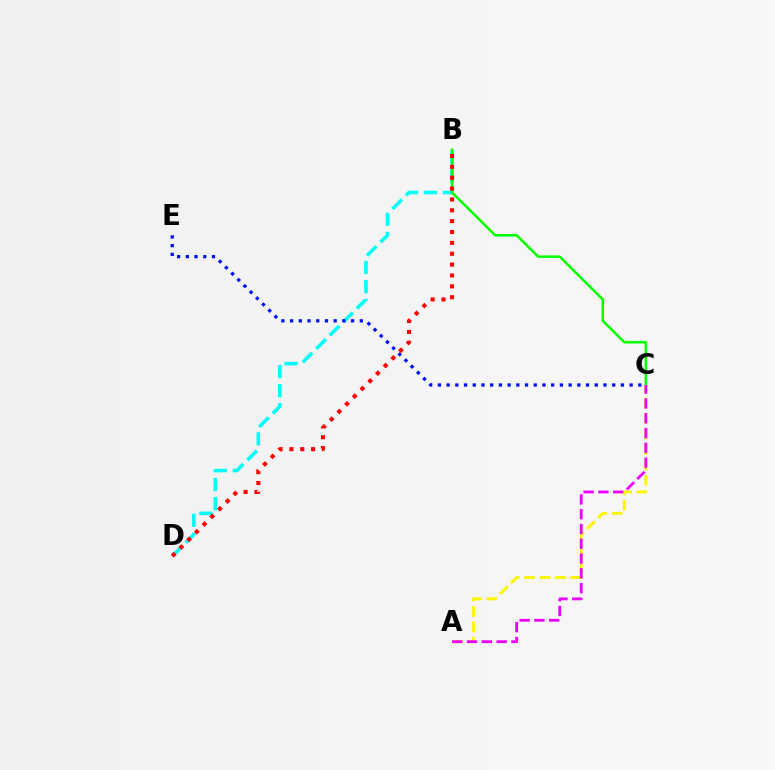{('A', 'C'): [{'color': '#fcf500', 'line_style': 'dashed', 'thickness': 2.1}, {'color': '#ee00ff', 'line_style': 'dashed', 'thickness': 2.01}], ('B', 'D'): [{'color': '#00fff6', 'line_style': 'dashed', 'thickness': 2.59}, {'color': '#ff0000', 'line_style': 'dotted', 'thickness': 2.95}], ('B', 'C'): [{'color': '#08ff00', 'line_style': 'solid', 'thickness': 1.84}], ('C', 'E'): [{'color': '#0010ff', 'line_style': 'dotted', 'thickness': 2.37}]}